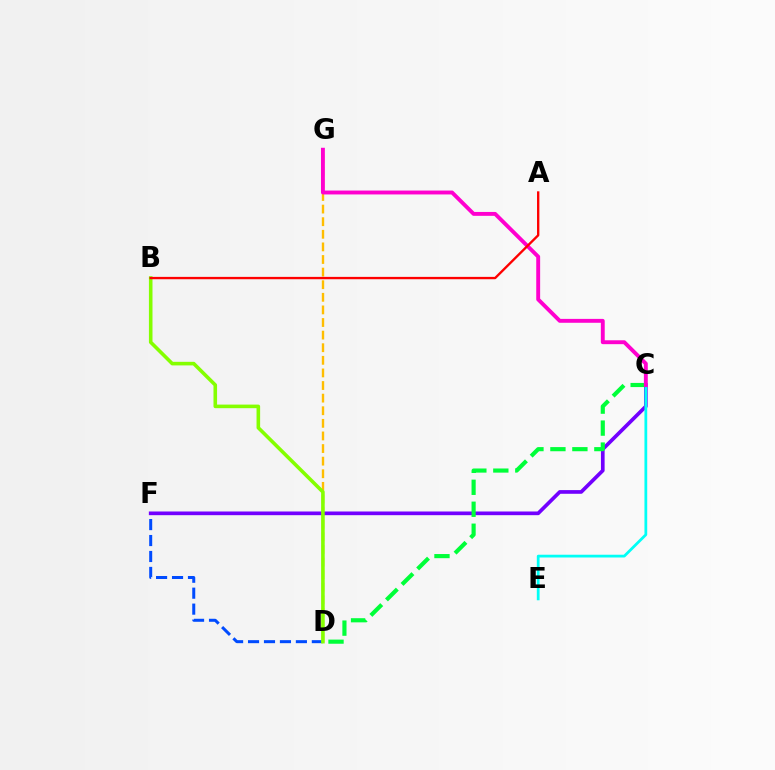{('D', 'F'): [{'color': '#004bff', 'line_style': 'dashed', 'thickness': 2.17}], ('D', 'G'): [{'color': '#ffbd00', 'line_style': 'dashed', 'thickness': 1.71}], ('C', 'F'): [{'color': '#7200ff', 'line_style': 'solid', 'thickness': 2.65}], ('B', 'D'): [{'color': '#84ff00', 'line_style': 'solid', 'thickness': 2.58}], ('C', 'E'): [{'color': '#00fff6', 'line_style': 'solid', 'thickness': 1.99}], ('C', 'D'): [{'color': '#00ff39', 'line_style': 'dashed', 'thickness': 2.98}], ('C', 'G'): [{'color': '#ff00cf', 'line_style': 'solid', 'thickness': 2.8}], ('A', 'B'): [{'color': '#ff0000', 'line_style': 'solid', 'thickness': 1.69}]}